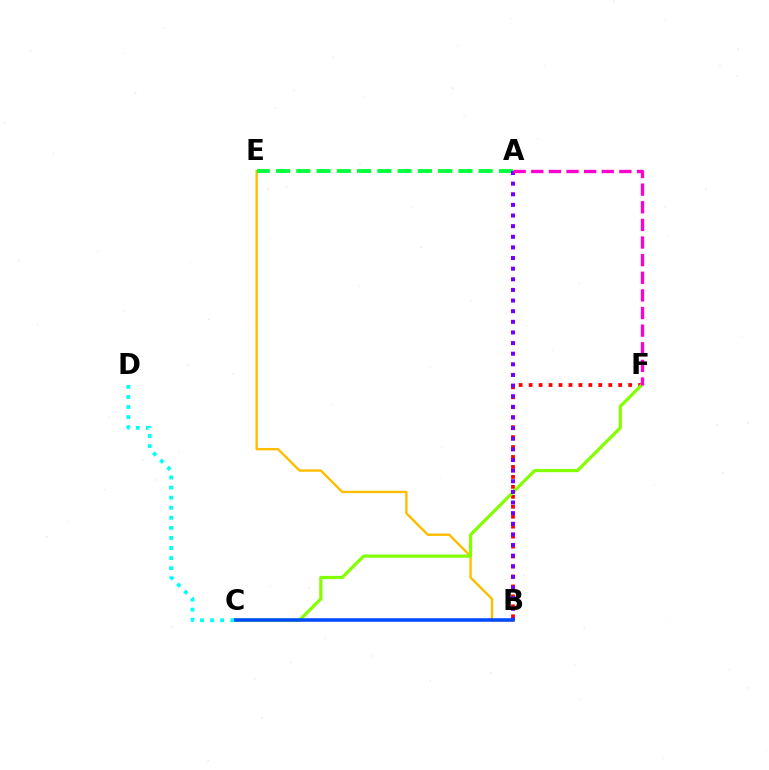{('B', 'F'): [{'color': '#ff0000', 'line_style': 'dotted', 'thickness': 2.7}], ('B', 'E'): [{'color': '#ffbd00', 'line_style': 'solid', 'thickness': 1.73}], ('C', 'F'): [{'color': '#84ff00', 'line_style': 'solid', 'thickness': 2.33}], ('A', 'E'): [{'color': '#00ff39', 'line_style': 'dashed', 'thickness': 2.75}], ('A', 'B'): [{'color': '#7200ff', 'line_style': 'dotted', 'thickness': 2.89}], ('B', 'C'): [{'color': '#004bff', 'line_style': 'solid', 'thickness': 2.56}], ('A', 'F'): [{'color': '#ff00cf', 'line_style': 'dashed', 'thickness': 2.39}], ('C', 'D'): [{'color': '#00fff6', 'line_style': 'dotted', 'thickness': 2.74}]}